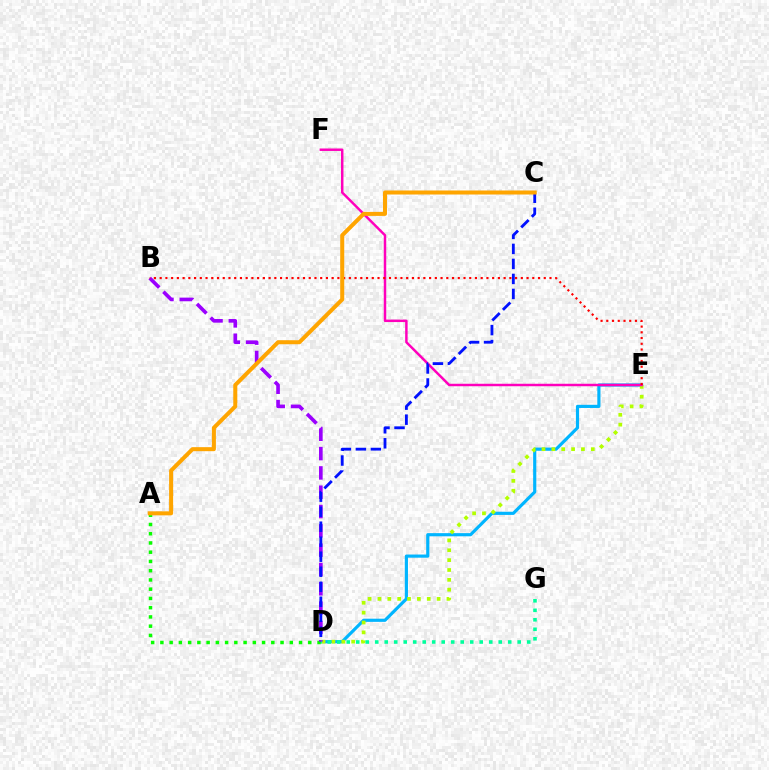{('D', 'E'): [{'color': '#00b5ff', 'line_style': 'solid', 'thickness': 2.28}, {'color': '#b3ff00', 'line_style': 'dotted', 'thickness': 2.68}], ('A', 'D'): [{'color': '#08ff00', 'line_style': 'dotted', 'thickness': 2.51}], ('B', 'D'): [{'color': '#9b00ff', 'line_style': 'dashed', 'thickness': 2.62}], ('E', 'F'): [{'color': '#ff00bd', 'line_style': 'solid', 'thickness': 1.78}], ('C', 'D'): [{'color': '#0010ff', 'line_style': 'dashed', 'thickness': 2.04}], ('B', 'E'): [{'color': '#ff0000', 'line_style': 'dotted', 'thickness': 1.56}], ('D', 'G'): [{'color': '#00ff9d', 'line_style': 'dotted', 'thickness': 2.58}], ('A', 'C'): [{'color': '#ffa500', 'line_style': 'solid', 'thickness': 2.9}]}